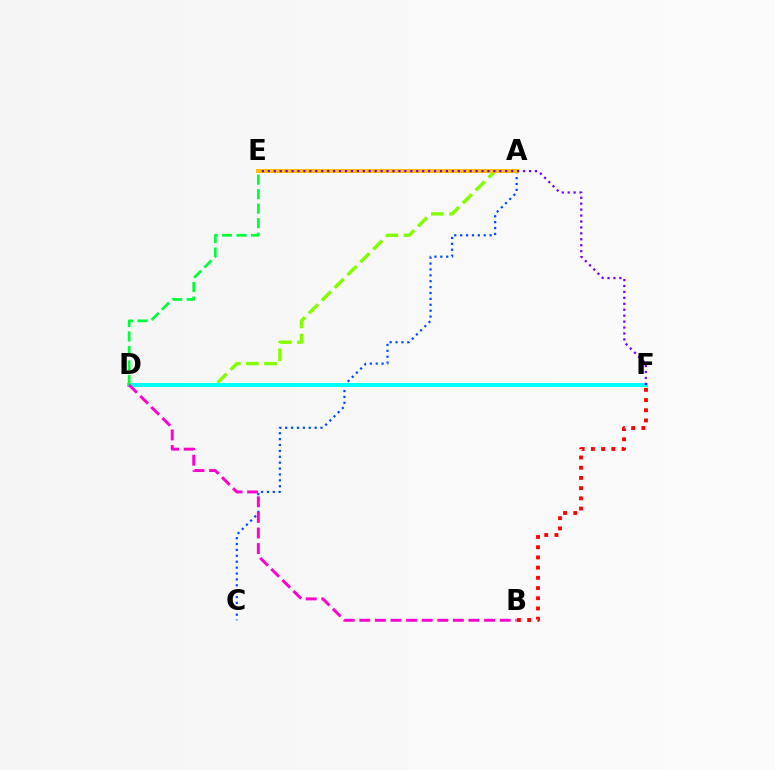{('A', 'D'): [{'color': '#84ff00', 'line_style': 'dashed', 'thickness': 2.46}], ('A', 'C'): [{'color': '#004bff', 'line_style': 'dotted', 'thickness': 1.6}], ('D', 'F'): [{'color': '#00fff6', 'line_style': 'solid', 'thickness': 2.87}], ('A', 'E'): [{'color': '#ffbd00', 'line_style': 'solid', 'thickness': 2.87}], ('D', 'E'): [{'color': '#00ff39', 'line_style': 'dashed', 'thickness': 1.97}], ('B', 'F'): [{'color': '#ff0000', 'line_style': 'dotted', 'thickness': 2.77}], ('B', 'D'): [{'color': '#ff00cf', 'line_style': 'dashed', 'thickness': 2.12}], ('E', 'F'): [{'color': '#7200ff', 'line_style': 'dotted', 'thickness': 1.61}]}